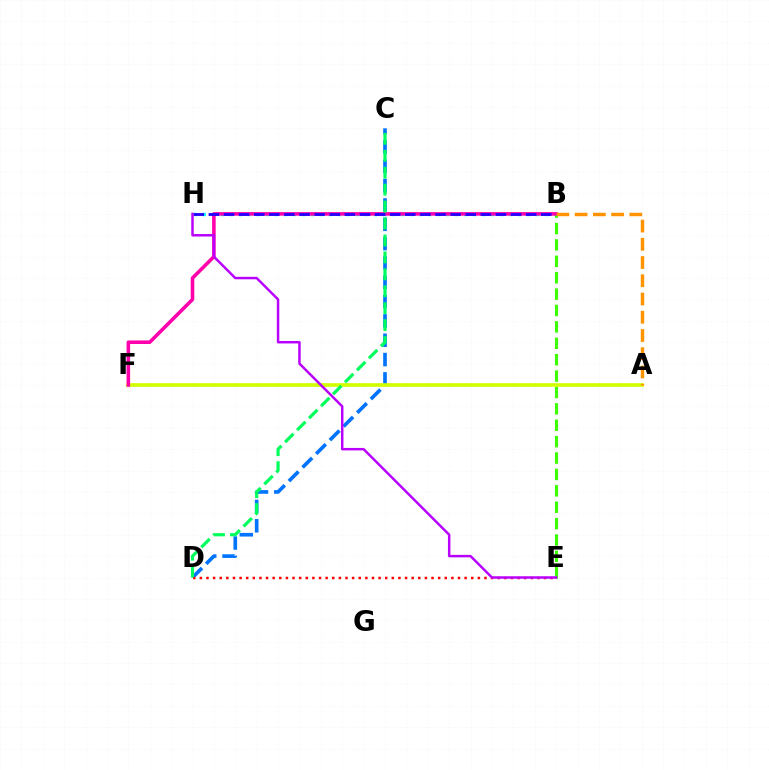{('B', 'H'): [{'color': '#00fff6', 'line_style': 'dotted', 'thickness': 2.45}, {'color': '#2500ff', 'line_style': 'dashed', 'thickness': 2.05}], ('B', 'E'): [{'color': '#3dff00', 'line_style': 'dashed', 'thickness': 2.23}], ('C', 'D'): [{'color': '#0074ff', 'line_style': 'dashed', 'thickness': 2.63}, {'color': '#00ff5c', 'line_style': 'dashed', 'thickness': 2.3}], ('A', 'F'): [{'color': '#d1ff00', 'line_style': 'solid', 'thickness': 2.63}], ('B', 'F'): [{'color': '#ff00ac', 'line_style': 'solid', 'thickness': 2.57}], ('D', 'E'): [{'color': '#ff0000', 'line_style': 'dotted', 'thickness': 1.8}], ('A', 'B'): [{'color': '#ff9400', 'line_style': 'dashed', 'thickness': 2.48}], ('E', 'H'): [{'color': '#b900ff', 'line_style': 'solid', 'thickness': 1.78}]}